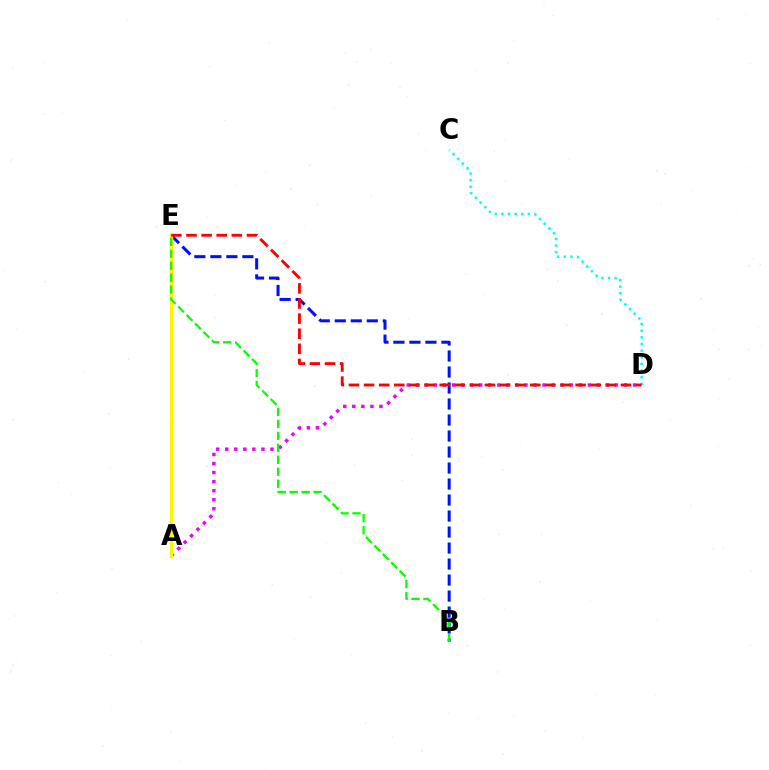{('A', 'D'): [{'color': '#ee00ff', 'line_style': 'dotted', 'thickness': 2.46}], ('B', 'E'): [{'color': '#0010ff', 'line_style': 'dashed', 'thickness': 2.17}, {'color': '#08ff00', 'line_style': 'dashed', 'thickness': 1.62}], ('C', 'D'): [{'color': '#00fff6', 'line_style': 'dotted', 'thickness': 1.8}], ('A', 'E'): [{'color': '#fcf500', 'line_style': 'solid', 'thickness': 2.39}], ('D', 'E'): [{'color': '#ff0000', 'line_style': 'dashed', 'thickness': 2.05}]}